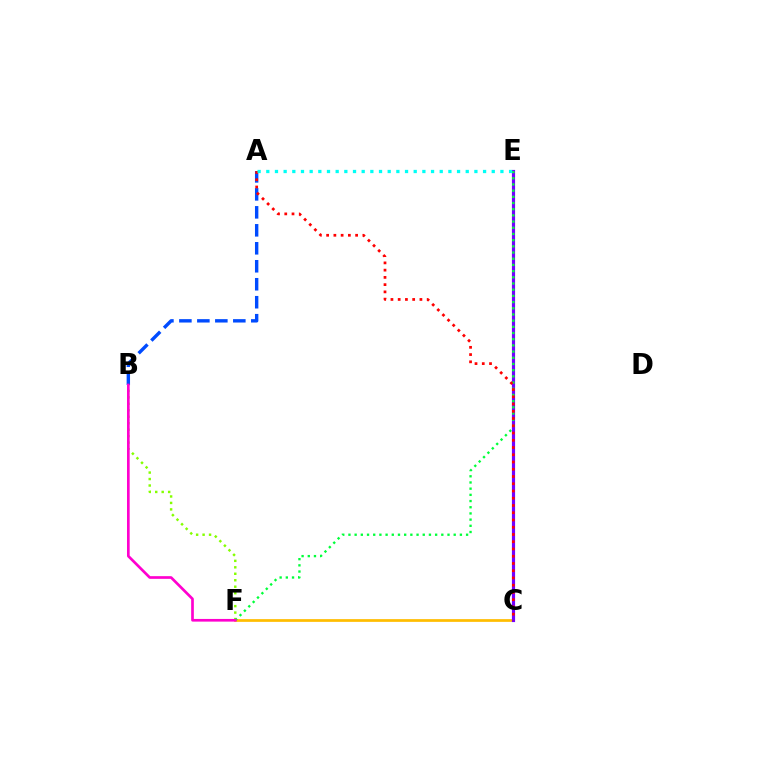{('A', 'B'): [{'color': '#004bff', 'line_style': 'dashed', 'thickness': 2.44}], ('B', 'F'): [{'color': '#84ff00', 'line_style': 'dotted', 'thickness': 1.76}, {'color': '#ff00cf', 'line_style': 'solid', 'thickness': 1.93}], ('C', 'F'): [{'color': '#ffbd00', 'line_style': 'solid', 'thickness': 1.96}], ('C', 'E'): [{'color': '#7200ff', 'line_style': 'solid', 'thickness': 2.28}], ('E', 'F'): [{'color': '#00ff39', 'line_style': 'dotted', 'thickness': 1.68}], ('A', 'C'): [{'color': '#ff0000', 'line_style': 'dotted', 'thickness': 1.97}], ('A', 'E'): [{'color': '#00fff6', 'line_style': 'dotted', 'thickness': 2.36}]}